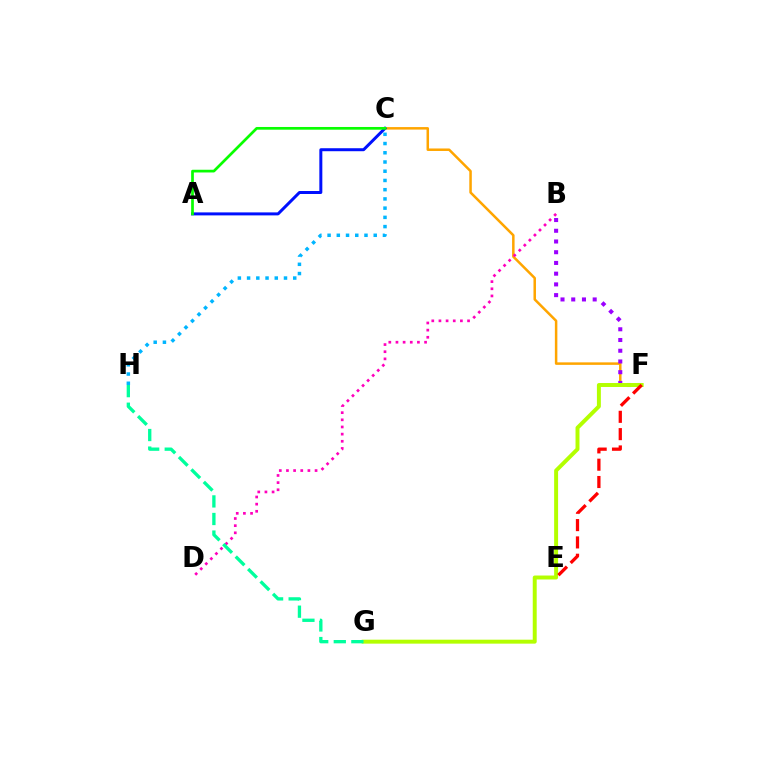{('C', 'F'): [{'color': '#ffa500', 'line_style': 'solid', 'thickness': 1.81}], ('C', 'H'): [{'color': '#00b5ff', 'line_style': 'dotted', 'thickness': 2.51}], ('B', 'F'): [{'color': '#9b00ff', 'line_style': 'dotted', 'thickness': 2.91}], ('F', 'G'): [{'color': '#b3ff00', 'line_style': 'solid', 'thickness': 2.84}], ('A', 'C'): [{'color': '#0010ff', 'line_style': 'solid', 'thickness': 2.15}, {'color': '#08ff00', 'line_style': 'solid', 'thickness': 1.95}], ('B', 'D'): [{'color': '#ff00bd', 'line_style': 'dotted', 'thickness': 1.94}], ('G', 'H'): [{'color': '#00ff9d', 'line_style': 'dashed', 'thickness': 2.39}], ('E', 'F'): [{'color': '#ff0000', 'line_style': 'dashed', 'thickness': 2.35}]}